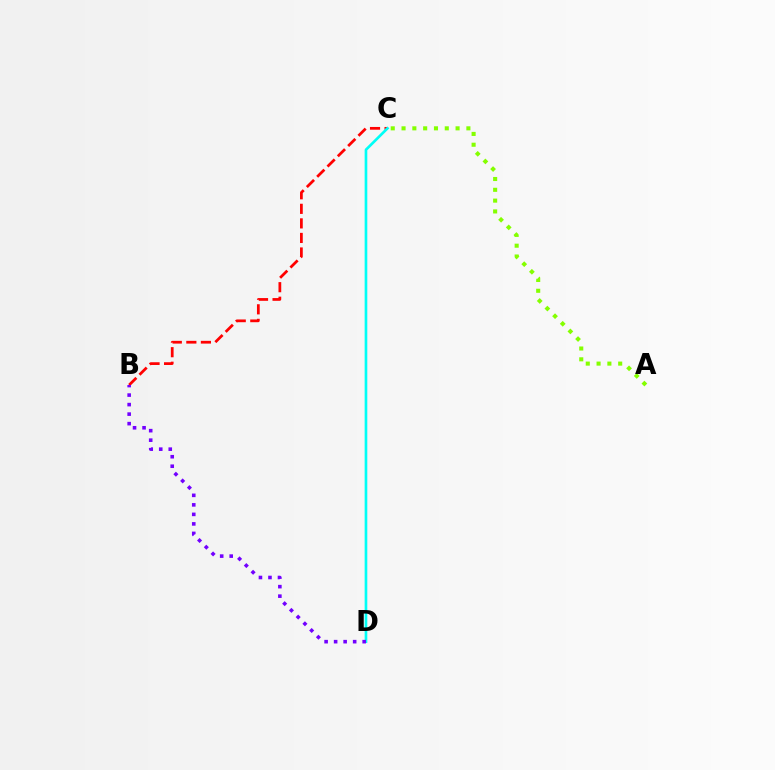{('B', 'C'): [{'color': '#ff0000', 'line_style': 'dashed', 'thickness': 1.98}], ('C', 'D'): [{'color': '#00fff6', 'line_style': 'solid', 'thickness': 1.92}], ('A', 'C'): [{'color': '#84ff00', 'line_style': 'dotted', 'thickness': 2.94}], ('B', 'D'): [{'color': '#7200ff', 'line_style': 'dotted', 'thickness': 2.59}]}